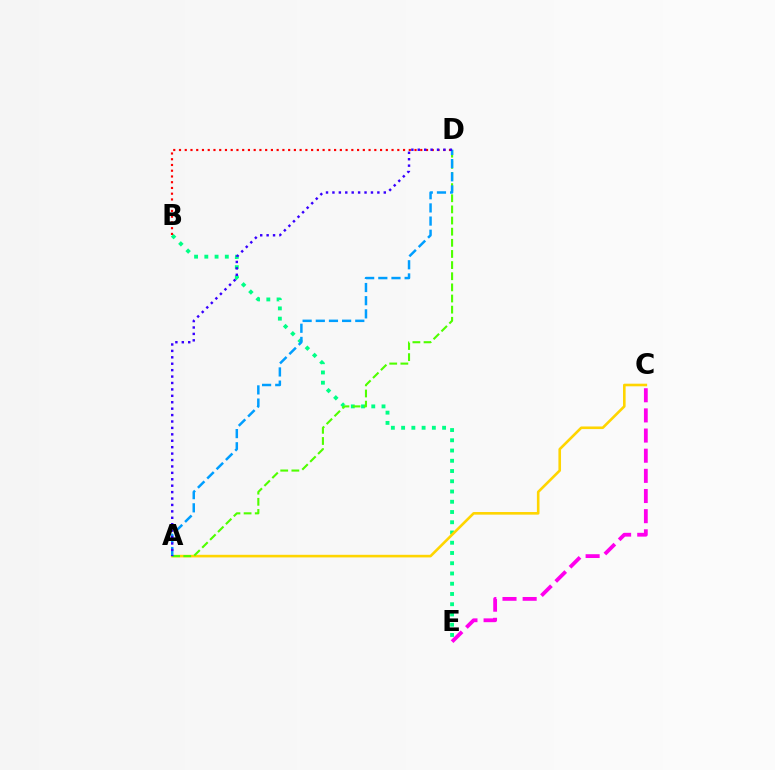{('C', 'E'): [{'color': '#ff00ed', 'line_style': 'dashed', 'thickness': 2.74}], ('B', 'E'): [{'color': '#00ff86', 'line_style': 'dotted', 'thickness': 2.78}], ('A', 'C'): [{'color': '#ffd500', 'line_style': 'solid', 'thickness': 1.88}], ('B', 'D'): [{'color': '#ff0000', 'line_style': 'dotted', 'thickness': 1.56}], ('A', 'D'): [{'color': '#4fff00', 'line_style': 'dashed', 'thickness': 1.51}, {'color': '#009eff', 'line_style': 'dashed', 'thickness': 1.79}, {'color': '#3700ff', 'line_style': 'dotted', 'thickness': 1.74}]}